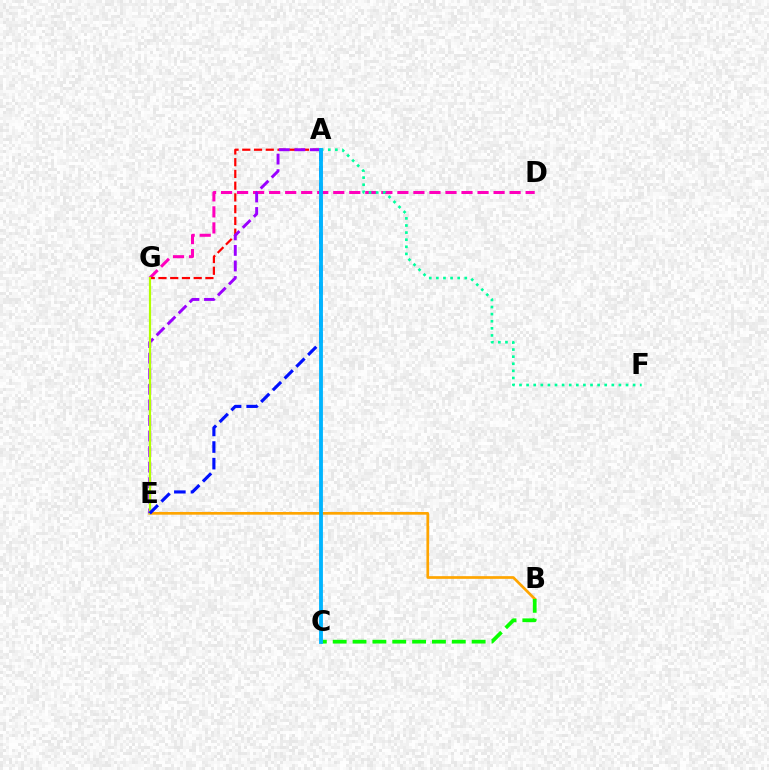{('B', 'E'): [{'color': '#ffa500', 'line_style': 'solid', 'thickness': 1.94}], ('D', 'G'): [{'color': '#ff00bd', 'line_style': 'dashed', 'thickness': 2.18}], ('A', 'G'): [{'color': '#ff0000', 'line_style': 'dashed', 'thickness': 1.6}], ('A', 'E'): [{'color': '#9b00ff', 'line_style': 'dashed', 'thickness': 2.12}, {'color': '#0010ff', 'line_style': 'dashed', 'thickness': 2.26}], ('A', 'F'): [{'color': '#00ff9d', 'line_style': 'dotted', 'thickness': 1.93}], ('E', 'G'): [{'color': '#b3ff00', 'line_style': 'solid', 'thickness': 1.56}], ('B', 'C'): [{'color': '#08ff00', 'line_style': 'dashed', 'thickness': 2.7}], ('A', 'C'): [{'color': '#00b5ff', 'line_style': 'solid', 'thickness': 2.76}]}